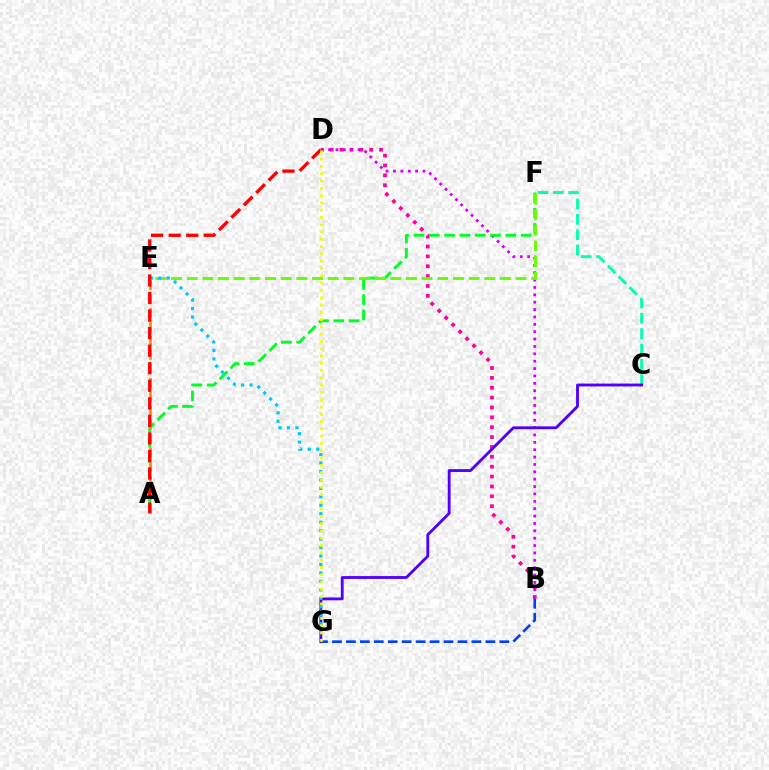{('B', 'D'): [{'color': '#ff00a0', 'line_style': 'dotted', 'thickness': 2.68}, {'color': '#d600ff', 'line_style': 'dotted', 'thickness': 2.0}], ('C', 'F'): [{'color': '#00ffaf', 'line_style': 'dashed', 'thickness': 2.08}], ('A', 'F'): [{'color': '#00ff27', 'line_style': 'dashed', 'thickness': 2.08}], ('E', 'F'): [{'color': '#66ff00', 'line_style': 'dashed', 'thickness': 2.13}], ('C', 'G'): [{'color': '#4f00ff', 'line_style': 'solid', 'thickness': 2.05}], ('B', 'G'): [{'color': '#003fff', 'line_style': 'dashed', 'thickness': 1.89}], ('A', 'E'): [{'color': '#ff8800', 'line_style': 'dashed', 'thickness': 1.9}], ('E', 'G'): [{'color': '#00c7ff', 'line_style': 'dotted', 'thickness': 2.3}], ('A', 'D'): [{'color': '#ff0000', 'line_style': 'dashed', 'thickness': 2.38}], ('D', 'G'): [{'color': '#eeff00', 'line_style': 'dotted', 'thickness': 1.98}]}